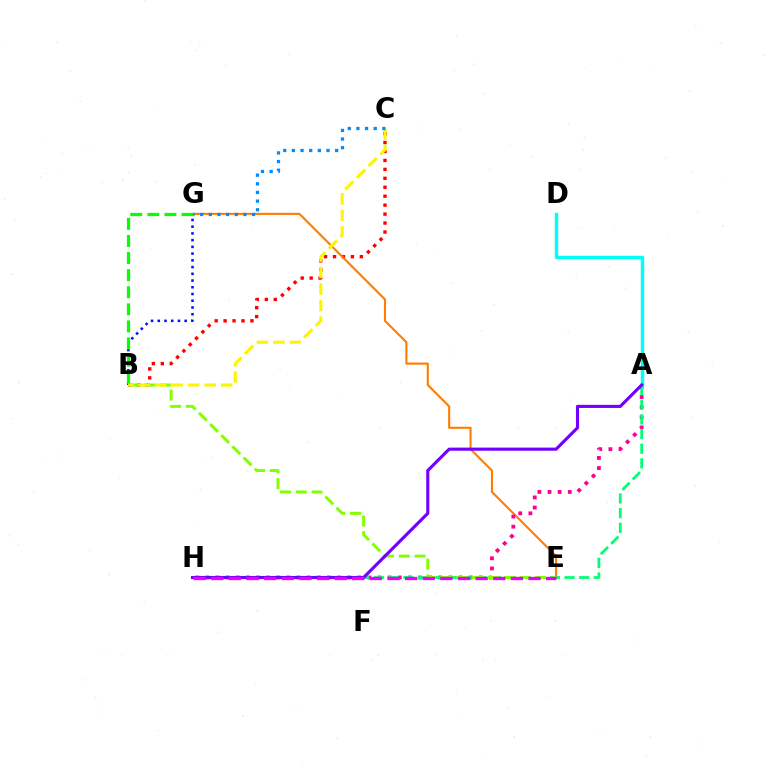{('B', 'C'): [{'color': '#ff0000', 'line_style': 'dotted', 'thickness': 2.43}, {'color': '#fcf500', 'line_style': 'dashed', 'thickness': 2.24}], ('E', 'G'): [{'color': '#ff7c00', 'line_style': 'solid', 'thickness': 1.51}], ('B', 'G'): [{'color': '#0010ff', 'line_style': 'dotted', 'thickness': 1.83}, {'color': '#08ff00', 'line_style': 'dashed', 'thickness': 2.32}], ('A', 'H'): [{'color': '#ff0094', 'line_style': 'dotted', 'thickness': 2.75}, {'color': '#00ff74', 'line_style': 'dashed', 'thickness': 1.99}, {'color': '#7200ff', 'line_style': 'solid', 'thickness': 2.25}], ('B', 'E'): [{'color': '#84ff00', 'line_style': 'dashed', 'thickness': 2.14}], ('A', 'D'): [{'color': '#00fff6', 'line_style': 'solid', 'thickness': 2.49}], ('C', 'G'): [{'color': '#008cff', 'line_style': 'dotted', 'thickness': 2.35}], ('E', 'H'): [{'color': '#ee00ff', 'line_style': 'dashed', 'thickness': 2.39}]}